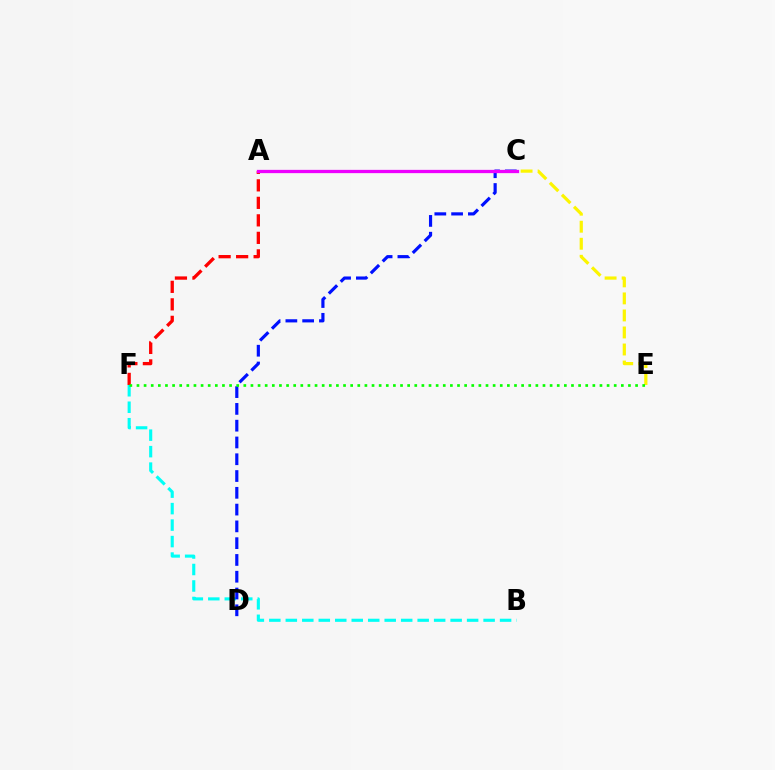{('A', 'F'): [{'color': '#ff0000', 'line_style': 'dashed', 'thickness': 2.38}], ('B', 'F'): [{'color': '#00fff6', 'line_style': 'dashed', 'thickness': 2.24}], ('C', 'E'): [{'color': '#fcf500', 'line_style': 'dashed', 'thickness': 2.31}], ('C', 'D'): [{'color': '#0010ff', 'line_style': 'dashed', 'thickness': 2.28}], ('E', 'F'): [{'color': '#08ff00', 'line_style': 'dotted', 'thickness': 1.94}], ('A', 'C'): [{'color': '#ee00ff', 'line_style': 'solid', 'thickness': 2.36}]}